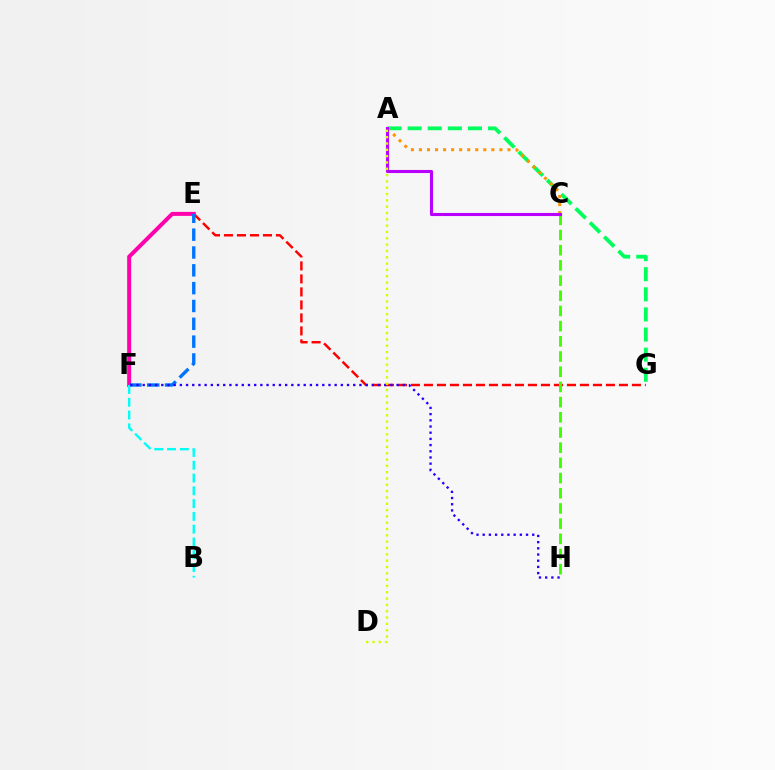{('A', 'G'): [{'color': '#00ff5c', 'line_style': 'dashed', 'thickness': 2.73}], ('A', 'C'): [{'color': '#ff9400', 'line_style': 'dotted', 'thickness': 2.19}, {'color': '#b900ff', 'line_style': 'solid', 'thickness': 2.23}], ('E', 'G'): [{'color': '#ff0000', 'line_style': 'dashed', 'thickness': 1.77}], ('E', 'F'): [{'color': '#ff00ac', 'line_style': 'solid', 'thickness': 2.87}, {'color': '#0074ff', 'line_style': 'dashed', 'thickness': 2.42}], ('C', 'H'): [{'color': '#3dff00', 'line_style': 'dashed', 'thickness': 2.06}], ('B', 'F'): [{'color': '#00fff6', 'line_style': 'dashed', 'thickness': 1.74}], ('F', 'H'): [{'color': '#2500ff', 'line_style': 'dotted', 'thickness': 1.68}], ('A', 'D'): [{'color': '#d1ff00', 'line_style': 'dotted', 'thickness': 1.72}]}